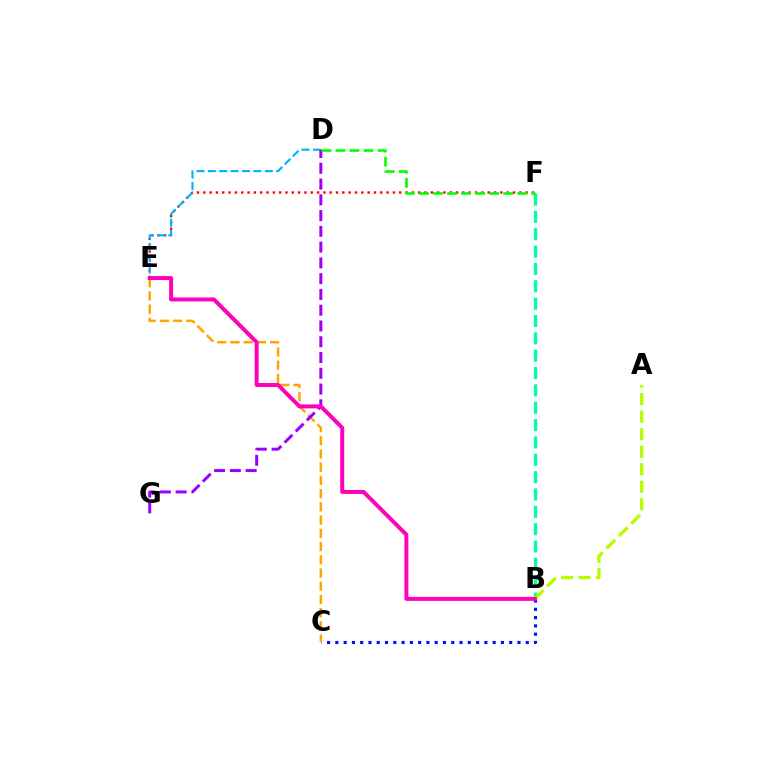{('E', 'F'): [{'color': '#ff0000', 'line_style': 'dotted', 'thickness': 1.72}], ('C', 'E'): [{'color': '#ffa500', 'line_style': 'dashed', 'thickness': 1.8}], ('B', 'F'): [{'color': '#00ff9d', 'line_style': 'dashed', 'thickness': 2.36}], ('D', 'E'): [{'color': '#00b5ff', 'line_style': 'dashed', 'thickness': 1.55}], ('A', 'B'): [{'color': '#b3ff00', 'line_style': 'dashed', 'thickness': 2.38}], ('B', 'C'): [{'color': '#0010ff', 'line_style': 'dotted', 'thickness': 2.25}], ('D', 'G'): [{'color': '#9b00ff', 'line_style': 'dashed', 'thickness': 2.14}], ('D', 'F'): [{'color': '#08ff00', 'line_style': 'dashed', 'thickness': 1.91}], ('B', 'E'): [{'color': '#ff00bd', 'line_style': 'solid', 'thickness': 2.86}]}